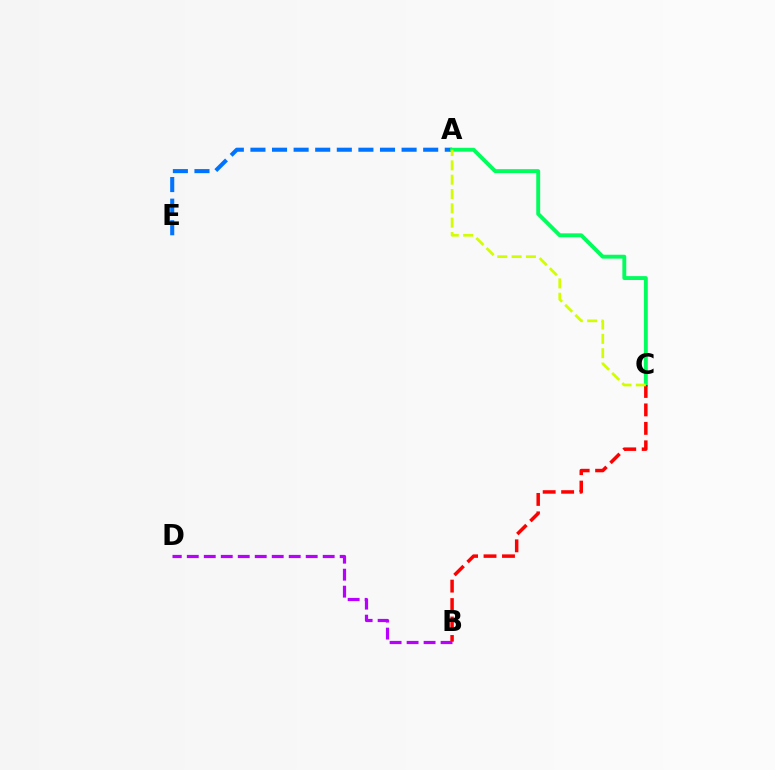{('A', 'E'): [{'color': '#0074ff', 'line_style': 'dashed', 'thickness': 2.93}], ('A', 'C'): [{'color': '#00ff5c', 'line_style': 'solid', 'thickness': 2.8}, {'color': '#d1ff00', 'line_style': 'dashed', 'thickness': 1.95}], ('B', 'C'): [{'color': '#ff0000', 'line_style': 'dashed', 'thickness': 2.51}], ('B', 'D'): [{'color': '#b900ff', 'line_style': 'dashed', 'thickness': 2.31}]}